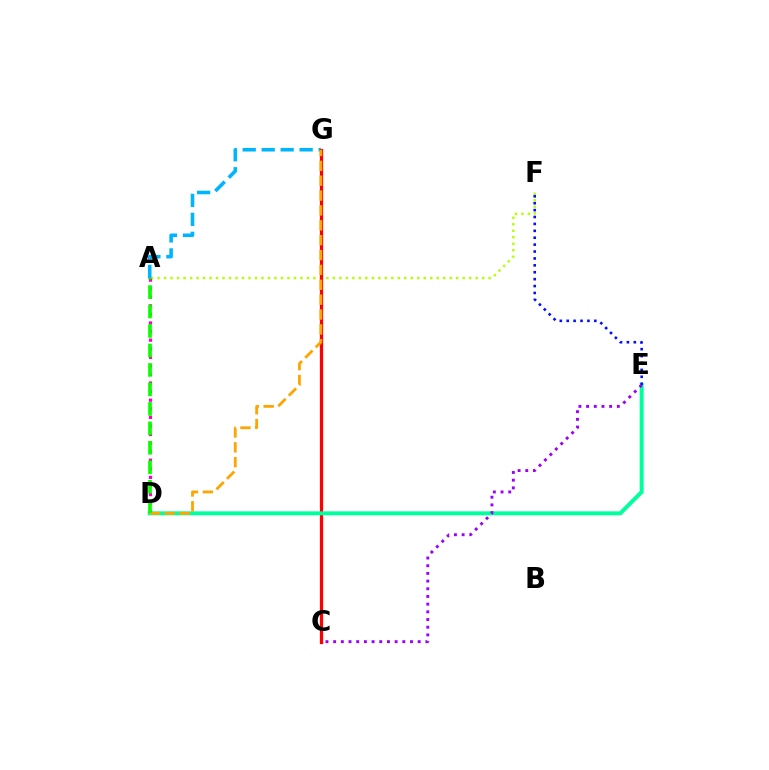{('A', 'F'): [{'color': '#b3ff00', 'line_style': 'dotted', 'thickness': 1.76}], ('A', 'G'): [{'color': '#00b5ff', 'line_style': 'dashed', 'thickness': 2.58}], ('A', 'D'): [{'color': '#ff00bd', 'line_style': 'dotted', 'thickness': 2.33}, {'color': '#08ff00', 'line_style': 'dashed', 'thickness': 2.64}], ('C', 'G'): [{'color': '#ff0000', 'line_style': 'solid', 'thickness': 2.33}], ('D', 'E'): [{'color': '#00ff9d', 'line_style': 'solid', 'thickness': 2.86}], ('E', 'F'): [{'color': '#0010ff', 'line_style': 'dotted', 'thickness': 1.88}], ('D', 'G'): [{'color': '#ffa500', 'line_style': 'dashed', 'thickness': 2.02}], ('C', 'E'): [{'color': '#9b00ff', 'line_style': 'dotted', 'thickness': 2.09}]}